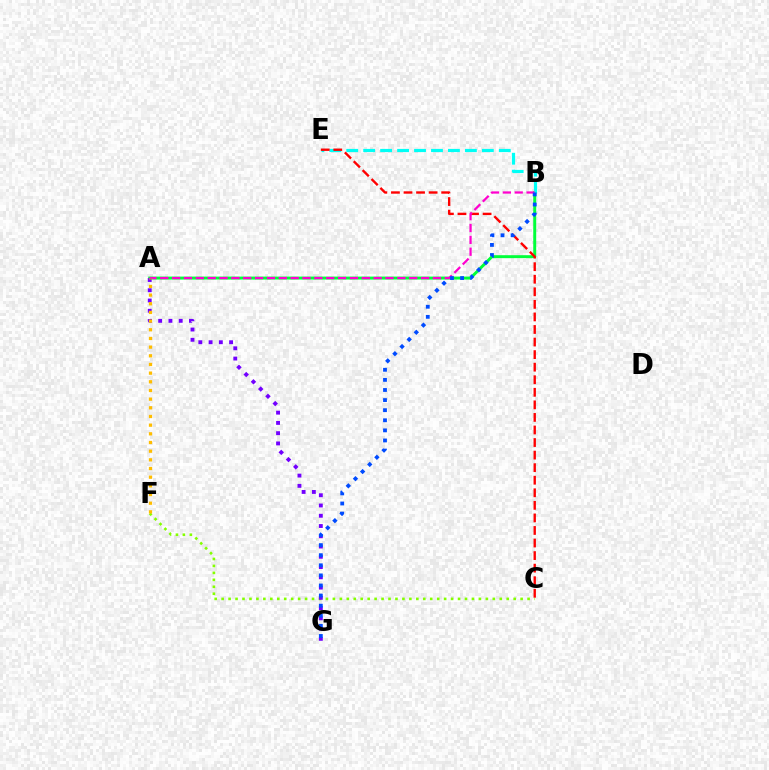{('A', 'B'): [{'color': '#00ff39', 'line_style': 'solid', 'thickness': 2.12}, {'color': '#ff00cf', 'line_style': 'dashed', 'thickness': 1.61}], ('B', 'E'): [{'color': '#00fff6', 'line_style': 'dashed', 'thickness': 2.3}], ('C', 'F'): [{'color': '#84ff00', 'line_style': 'dotted', 'thickness': 1.89}], ('C', 'E'): [{'color': '#ff0000', 'line_style': 'dashed', 'thickness': 1.71}], ('A', 'G'): [{'color': '#7200ff', 'line_style': 'dotted', 'thickness': 2.79}], ('A', 'F'): [{'color': '#ffbd00', 'line_style': 'dotted', 'thickness': 2.36}], ('B', 'G'): [{'color': '#004bff', 'line_style': 'dotted', 'thickness': 2.74}]}